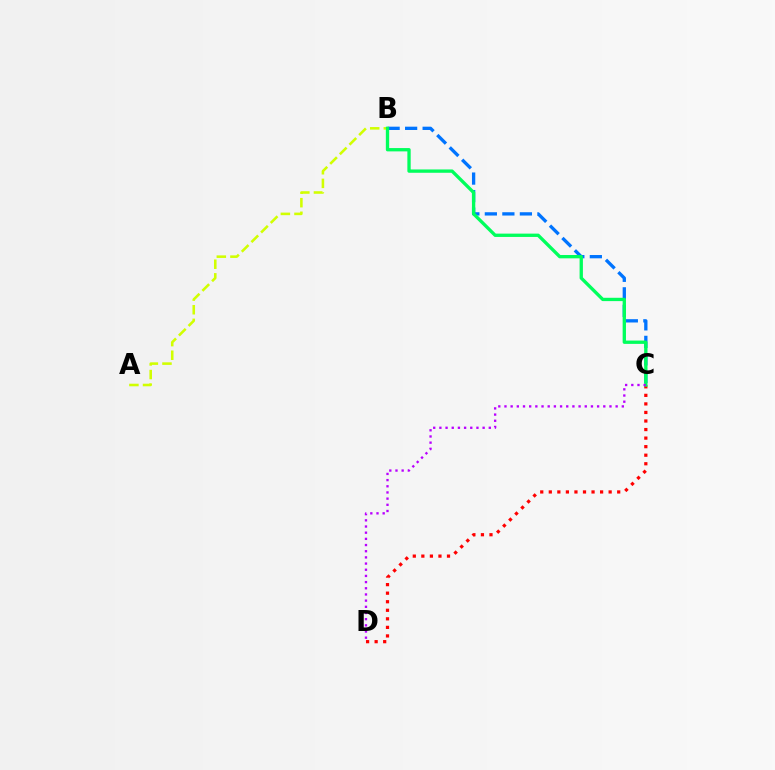{('B', 'C'): [{'color': '#0074ff', 'line_style': 'dashed', 'thickness': 2.38}, {'color': '#00ff5c', 'line_style': 'solid', 'thickness': 2.39}], ('A', 'B'): [{'color': '#d1ff00', 'line_style': 'dashed', 'thickness': 1.85}], ('C', 'D'): [{'color': '#ff0000', 'line_style': 'dotted', 'thickness': 2.32}, {'color': '#b900ff', 'line_style': 'dotted', 'thickness': 1.68}]}